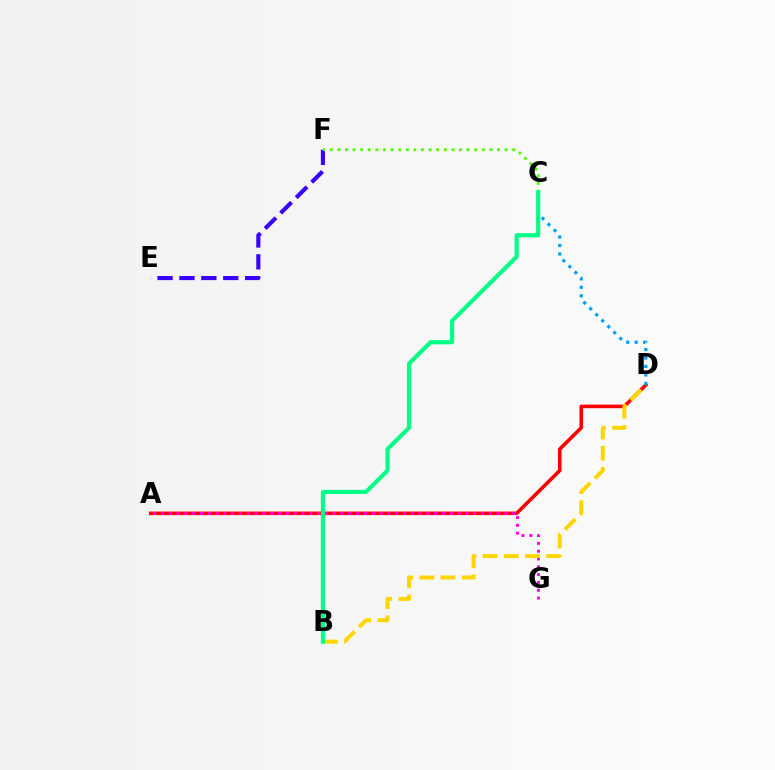{('A', 'D'): [{'color': '#ff0000', 'line_style': 'solid', 'thickness': 2.58}], ('E', 'F'): [{'color': '#3700ff', 'line_style': 'dashed', 'thickness': 2.97}], ('A', 'G'): [{'color': '#ff00ed', 'line_style': 'dotted', 'thickness': 2.12}], ('B', 'D'): [{'color': '#ffd500', 'line_style': 'dashed', 'thickness': 2.87}], ('C', 'F'): [{'color': '#4fff00', 'line_style': 'dotted', 'thickness': 2.07}], ('C', 'D'): [{'color': '#009eff', 'line_style': 'dotted', 'thickness': 2.3}], ('B', 'C'): [{'color': '#00ff86', 'line_style': 'solid', 'thickness': 2.98}]}